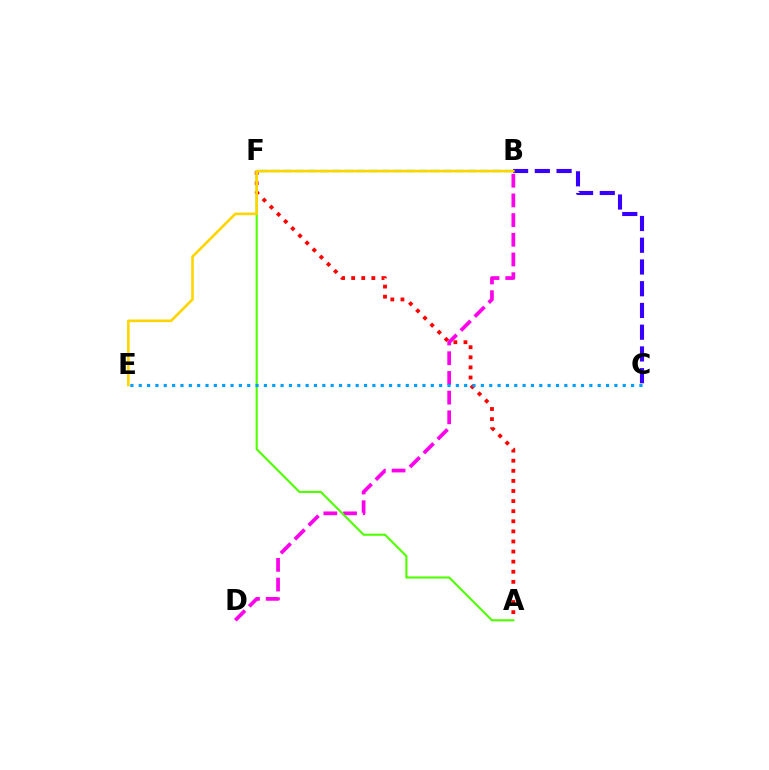{('B', 'D'): [{'color': '#ff00ed', 'line_style': 'dashed', 'thickness': 2.68}], ('B', 'C'): [{'color': '#3700ff', 'line_style': 'dashed', 'thickness': 2.95}], ('A', 'F'): [{'color': '#ff0000', 'line_style': 'dotted', 'thickness': 2.74}, {'color': '#4fff00', 'line_style': 'solid', 'thickness': 1.52}], ('B', 'F'): [{'color': '#00ff86', 'line_style': 'dashed', 'thickness': 1.67}], ('C', 'E'): [{'color': '#009eff', 'line_style': 'dotted', 'thickness': 2.27}], ('B', 'E'): [{'color': '#ffd500', 'line_style': 'solid', 'thickness': 1.9}]}